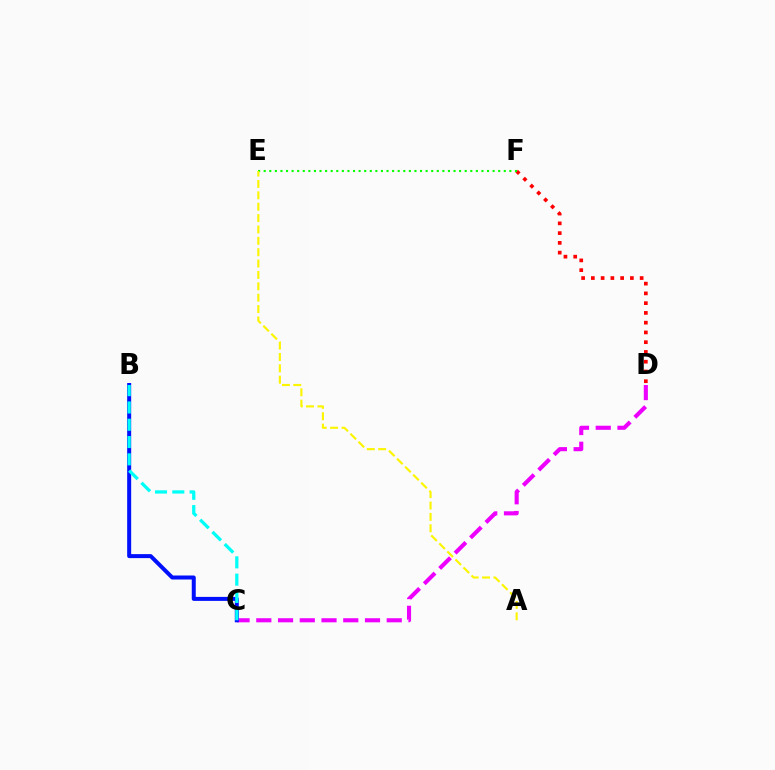{('C', 'D'): [{'color': '#ee00ff', 'line_style': 'dashed', 'thickness': 2.95}], ('D', 'F'): [{'color': '#ff0000', 'line_style': 'dotted', 'thickness': 2.65}], ('E', 'F'): [{'color': '#08ff00', 'line_style': 'dotted', 'thickness': 1.52}], ('B', 'C'): [{'color': '#0010ff', 'line_style': 'solid', 'thickness': 2.88}, {'color': '#00fff6', 'line_style': 'dashed', 'thickness': 2.35}], ('A', 'E'): [{'color': '#fcf500', 'line_style': 'dashed', 'thickness': 1.54}]}